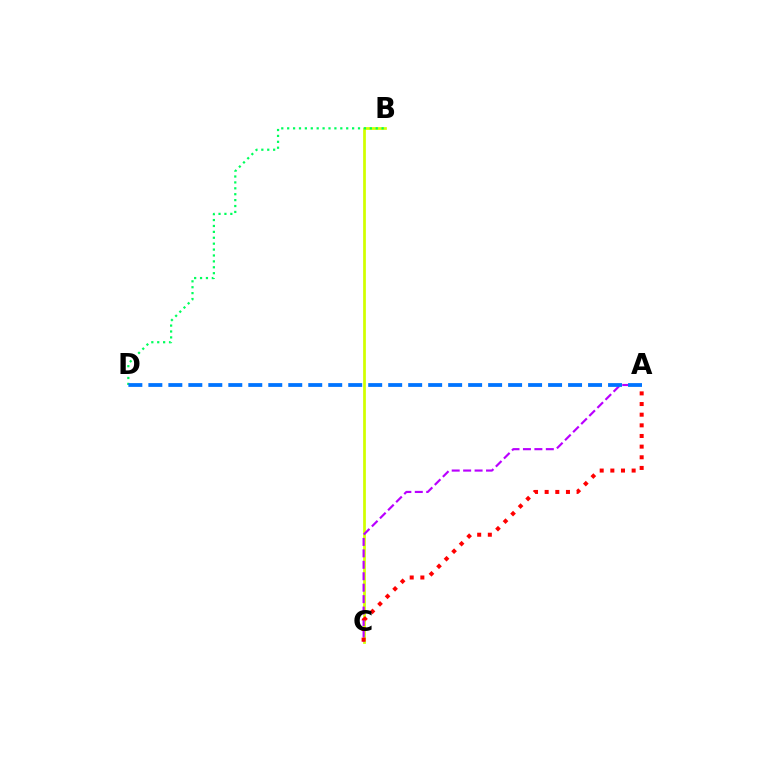{('B', 'C'): [{'color': '#d1ff00', 'line_style': 'solid', 'thickness': 1.97}], ('A', 'C'): [{'color': '#b900ff', 'line_style': 'dashed', 'thickness': 1.55}, {'color': '#ff0000', 'line_style': 'dotted', 'thickness': 2.89}], ('B', 'D'): [{'color': '#00ff5c', 'line_style': 'dotted', 'thickness': 1.6}], ('A', 'D'): [{'color': '#0074ff', 'line_style': 'dashed', 'thickness': 2.72}]}